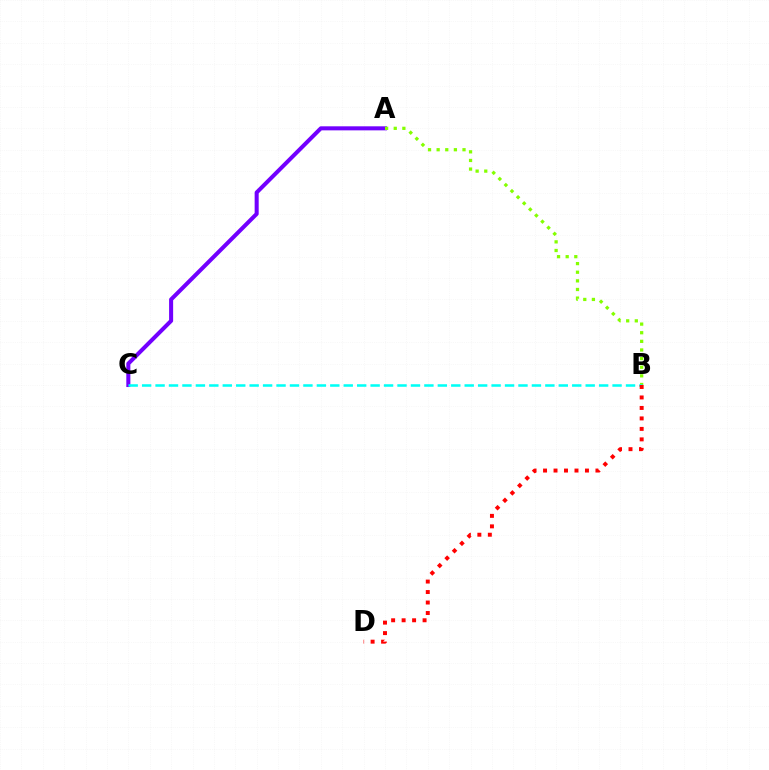{('A', 'C'): [{'color': '#7200ff', 'line_style': 'solid', 'thickness': 2.91}], ('A', 'B'): [{'color': '#84ff00', 'line_style': 'dotted', 'thickness': 2.34}], ('B', 'C'): [{'color': '#00fff6', 'line_style': 'dashed', 'thickness': 1.83}], ('B', 'D'): [{'color': '#ff0000', 'line_style': 'dotted', 'thickness': 2.85}]}